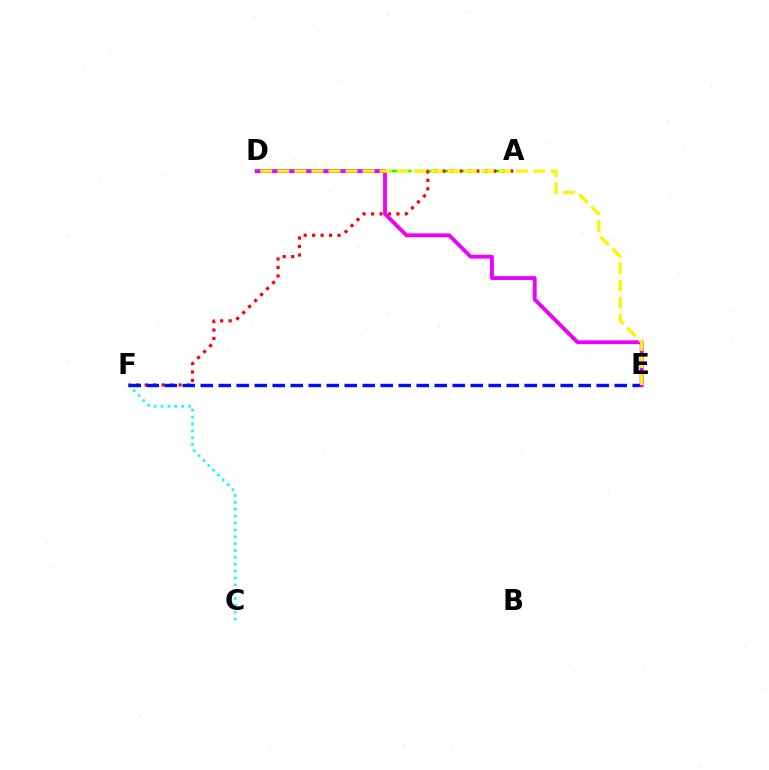{('A', 'D'): [{'color': '#08ff00', 'line_style': 'dashed', 'thickness': 1.79}], ('C', 'F'): [{'color': '#00fff6', 'line_style': 'dotted', 'thickness': 1.87}], ('A', 'F'): [{'color': '#ff0000', 'line_style': 'dotted', 'thickness': 2.3}], ('E', 'F'): [{'color': '#0010ff', 'line_style': 'dashed', 'thickness': 2.44}], ('D', 'E'): [{'color': '#ee00ff', 'line_style': 'solid', 'thickness': 2.77}, {'color': '#fcf500', 'line_style': 'dashed', 'thickness': 2.32}]}